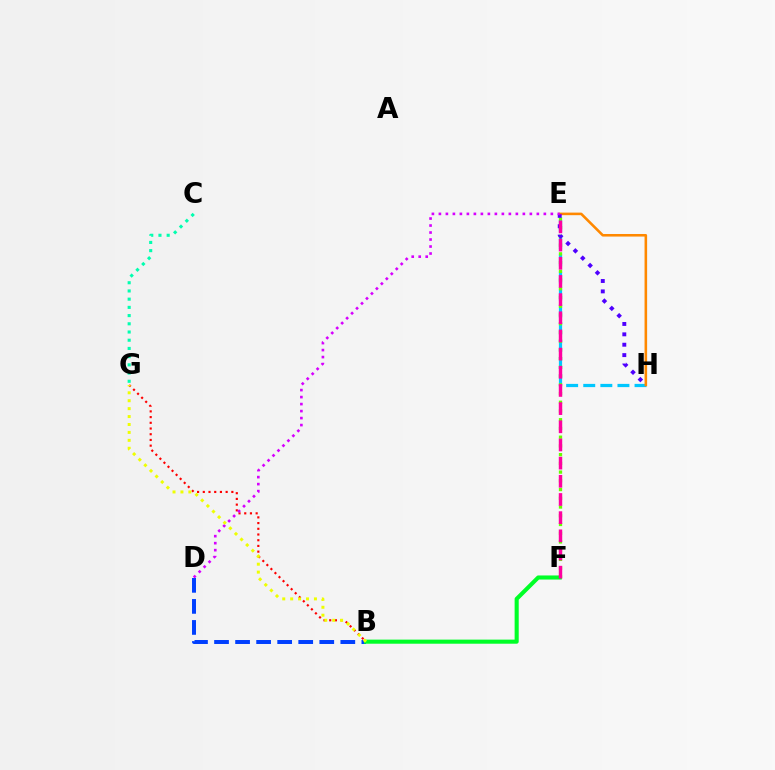{('E', 'H'): [{'color': '#00c7ff', 'line_style': 'dashed', 'thickness': 2.32}, {'color': '#ff8800', 'line_style': 'solid', 'thickness': 1.85}, {'color': '#4f00ff', 'line_style': 'dotted', 'thickness': 2.82}], ('E', 'F'): [{'color': '#66ff00', 'line_style': 'dotted', 'thickness': 2.37}, {'color': '#ff00a0', 'line_style': 'dashed', 'thickness': 2.47}], ('B', 'G'): [{'color': '#ff0000', 'line_style': 'dotted', 'thickness': 1.55}, {'color': '#eeff00', 'line_style': 'dotted', 'thickness': 2.15}], ('B', 'D'): [{'color': '#003fff', 'line_style': 'dashed', 'thickness': 2.86}], ('B', 'F'): [{'color': '#00ff27', 'line_style': 'solid', 'thickness': 2.94}], ('D', 'E'): [{'color': '#d600ff', 'line_style': 'dotted', 'thickness': 1.9}], ('C', 'G'): [{'color': '#00ffaf', 'line_style': 'dotted', 'thickness': 2.23}]}